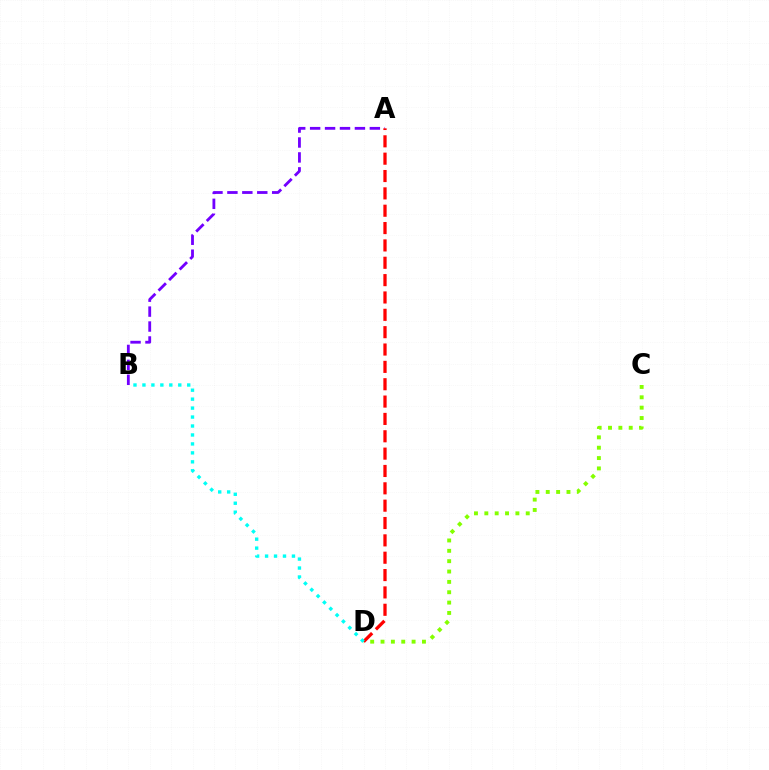{('A', 'B'): [{'color': '#7200ff', 'line_style': 'dashed', 'thickness': 2.03}], ('A', 'D'): [{'color': '#ff0000', 'line_style': 'dashed', 'thickness': 2.36}], ('C', 'D'): [{'color': '#84ff00', 'line_style': 'dotted', 'thickness': 2.81}], ('B', 'D'): [{'color': '#00fff6', 'line_style': 'dotted', 'thickness': 2.43}]}